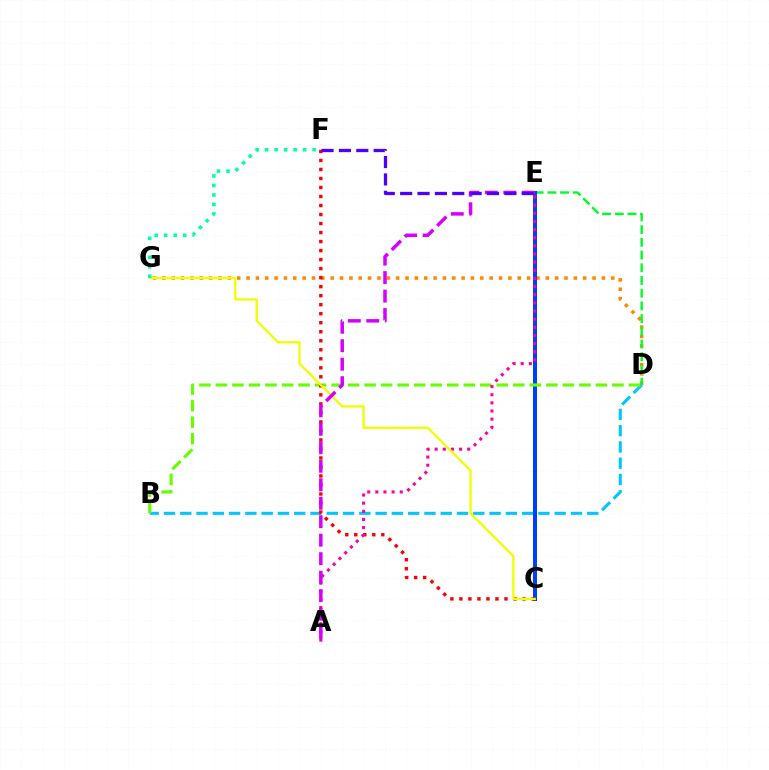{('B', 'D'): [{'color': '#00c7ff', 'line_style': 'dashed', 'thickness': 2.21}, {'color': '#66ff00', 'line_style': 'dashed', 'thickness': 2.24}], ('D', 'G'): [{'color': '#ff8800', 'line_style': 'dotted', 'thickness': 2.54}], ('D', 'E'): [{'color': '#00ff27', 'line_style': 'dashed', 'thickness': 1.73}], ('C', 'E'): [{'color': '#003fff', 'line_style': 'solid', 'thickness': 2.88}], ('C', 'F'): [{'color': '#ff0000', 'line_style': 'dotted', 'thickness': 2.45}], ('A', 'E'): [{'color': '#ff00a0', 'line_style': 'dotted', 'thickness': 2.21}, {'color': '#d600ff', 'line_style': 'dashed', 'thickness': 2.51}], ('C', 'G'): [{'color': '#eeff00', 'line_style': 'solid', 'thickness': 1.65}], ('F', 'G'): [{'color': '#00ffaf', 'line_style': 'dotted', 'thickness': 2.58}], ('E', 'F'): [{'color': '#4f00ff', 'line_style': 'dashed', 'thickness': 2.36}]}